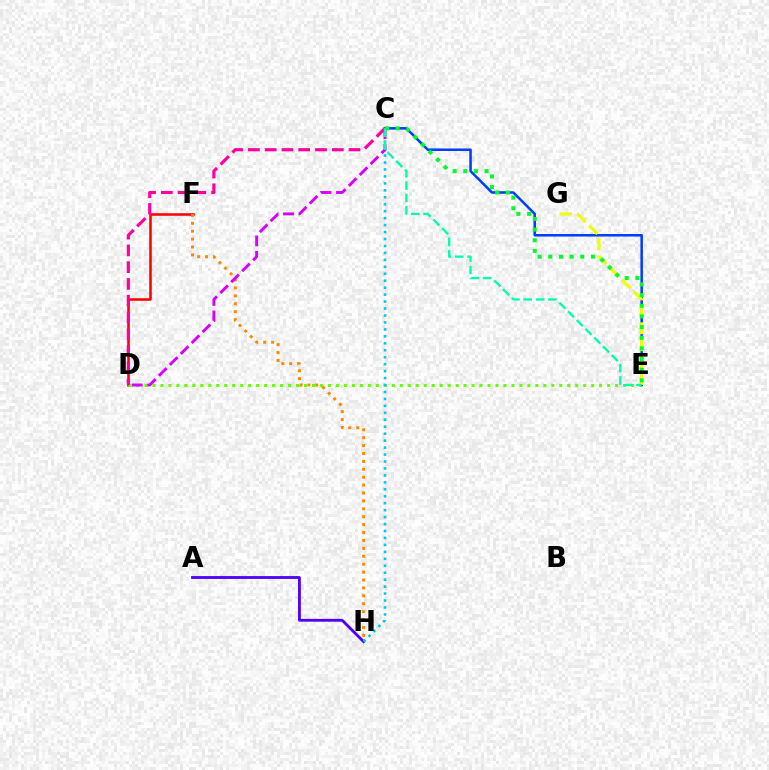{('D', 'F'): [{'color': '#ff0000', 'line_style': 'solid', 'thickness': 1.83}], ('D', 'E'): [{'color': '#66ff00', 'line_style': 'dotted', 'thickness': 2.17}], ('F', 'H'): [{'color': '#ff8800', 'line_style': 'dotted', 'thickness': 2.15}], ('C', 'E'): [{'color': '#003fff', 'line_style': 'solid', 'thickness': 1.83}, {'color': '#00ff27', 'line_style': 'dotted', 'thickness': 2.9}, {'color': '#00ffaf', 'line_style': 'dashed', 'thickness': 1.68}], ('C', 'D'): [{'color': '#d600ff', 'line_style': 'dashed', 'thickness': 2.1}, {'color': '#ff00a0', 'line_style': 'dashed', 'thickness': 2.28}], ('E', 'G'): [{'color': '#eeff00', 'line_style': 'dashed', 'thickness': 2.3}], ('A', 'H'): [{'color': '#4f00ff', 'line_style': 'solid', 'thickness': 2.03}], ('C', 'H'): [{'color': '#00c7ff', 'line_style': 'dotted', 'thickness': 1.89}]}